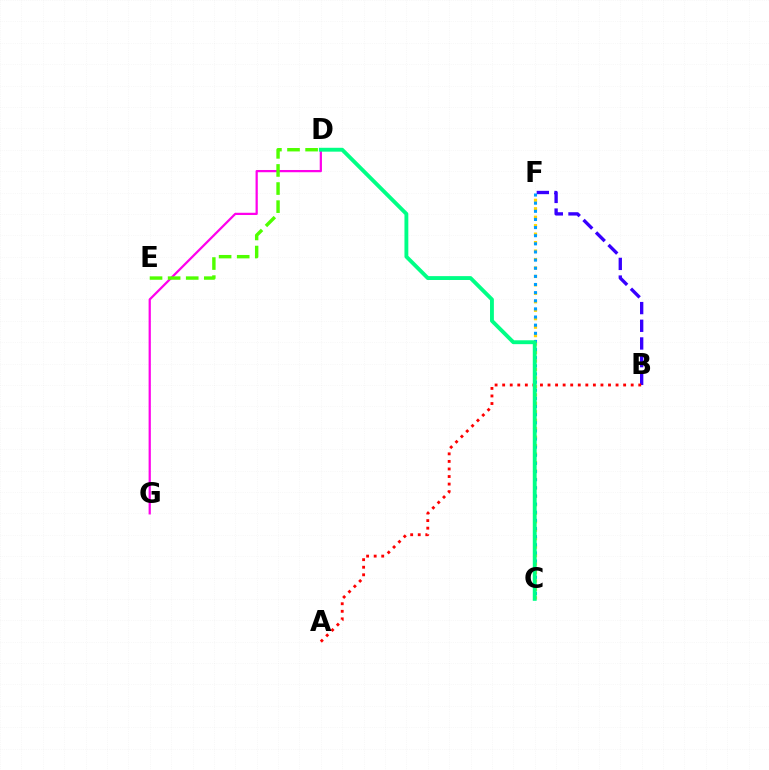{('C', 'F'): [{'color': '#ffd500', 'line_style': 'dotted', 'thickness': 2.3}, {'color': '#009eff', 'line_style': 'dotted', 'thickness': 2.21}], ('D', 'G'): [{'color': '#ff00ed', 'line_style': 'solid', 'thickness': 1.61}], ('B', 'F'): [{'color': '#3700ff', 'line_style': 'dashed', 'thickness': 2.4}], ('A', 'B'): [{'color': '#ff0000', 'line_style': 'dotted', 'thickness': 2.05}], ('C', 'D'): [{'color': '#00ff86', 'line_style': 'solid', 'thickness': 2.79}], ('D', 'E'): [{'color': '#4fff00', 'line_style': 'dashed', 'thickness': 2.46}]}